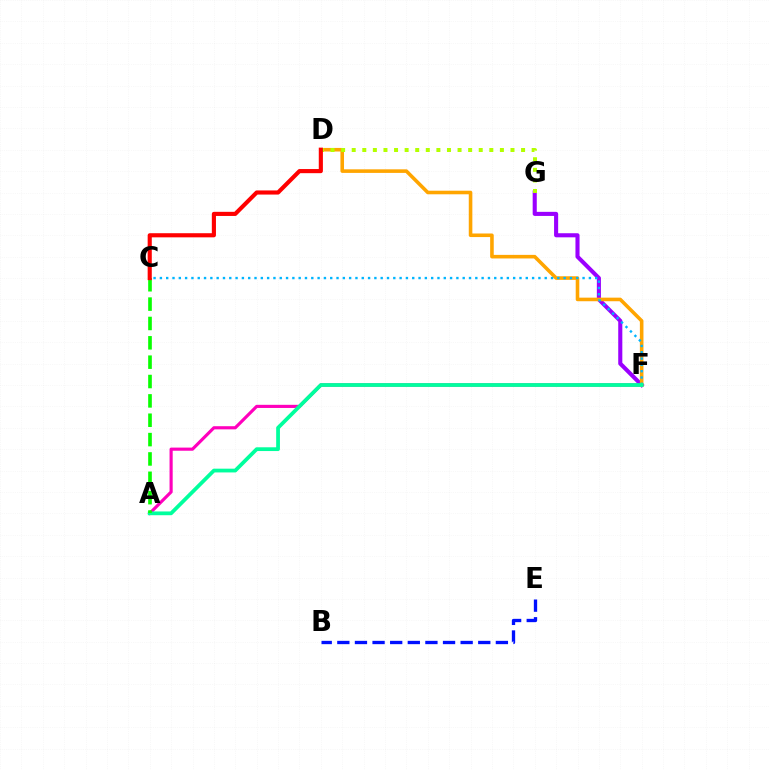{('A', 'F'): [{'color': '#ff00bd', 'line_style': 'solid', 'thickness': 2.27}, {'color': '#00ff9d', 'line_style': 'solid', 'thickness': 2.71}], ('F', 'G'): [{'color': '#9b00ff', 'line_style': 'solid', 'thickness': 2.94}], ('D', 'F'): [{'color': '#ffa500', 'line_style': 'solid', 'thickness': 2.58}], ('C', 'F'): [{'color': '#00b5ff', 'line_style': 'dotted', 'thickness': 1.71}], ('B', 'E'): [{'color': '#0010ff', 'line_style': 'dashed', 'thickness': 2.39}], ('D', 'G'): [{'color': '#b3ff00', 'line_style': 'dotted', 'thickness': 2.88}], ('A', 'C'): [{'color': '#08ff00', 'line_style': 'dashed', 'thickness': 2.63}], ('C', 'D'): [{'color': '#ff0000', 'line_style': 'solid', 'thickness': 2.97}]}